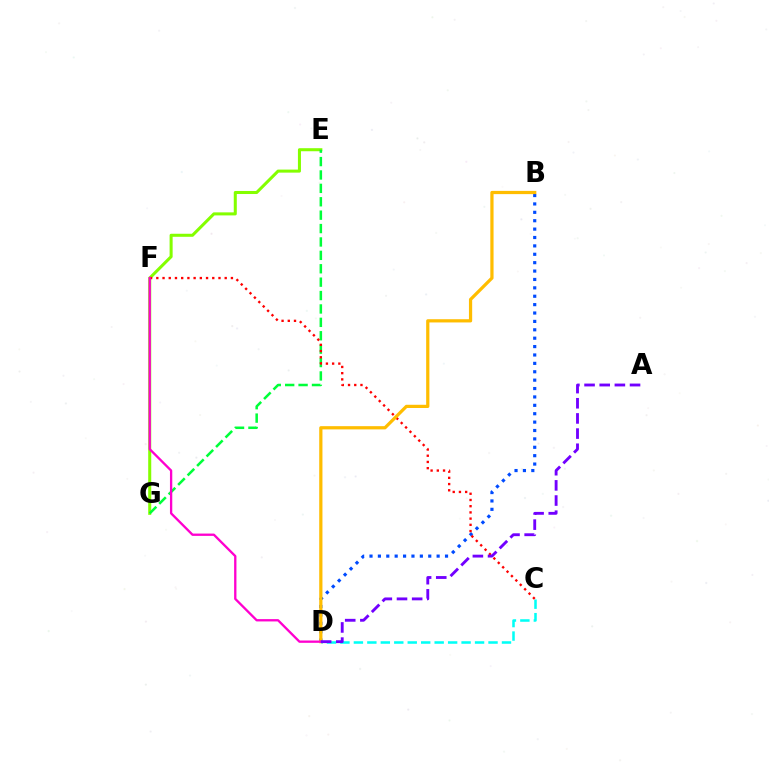{('E', 'G'): [{'color': '#84ff00', 'line_style': 'solid', 'thickness': 2.19}, {'color': '#00ff39', 'line_style': 'dashed', 'thickness': 1.82}], ('C', 'D'): [{'color': '#00fff6', 'line_style': 'dashed', 'thickness': 1.83}], ('B', 'D'): [{'color': '#004bff', 'line_style': 'dotted', 'thickness': 2.28}, {'color': '#ffbd00', 'line_style': 'solid', 'thickness': 2.32}], ('C', 'F'): [{'color': '#ff0000', 'line_style': 'dotted', 'thickness': 1.69}], ('D', 'F'): [{'color': '#ff00cf', 'line_style': 'solid', 'thickness': 1.67}], ('A', 'D'): [{'color': '#7200ff', 'line_style': 'dashed', 'thickness': 2.06}]}